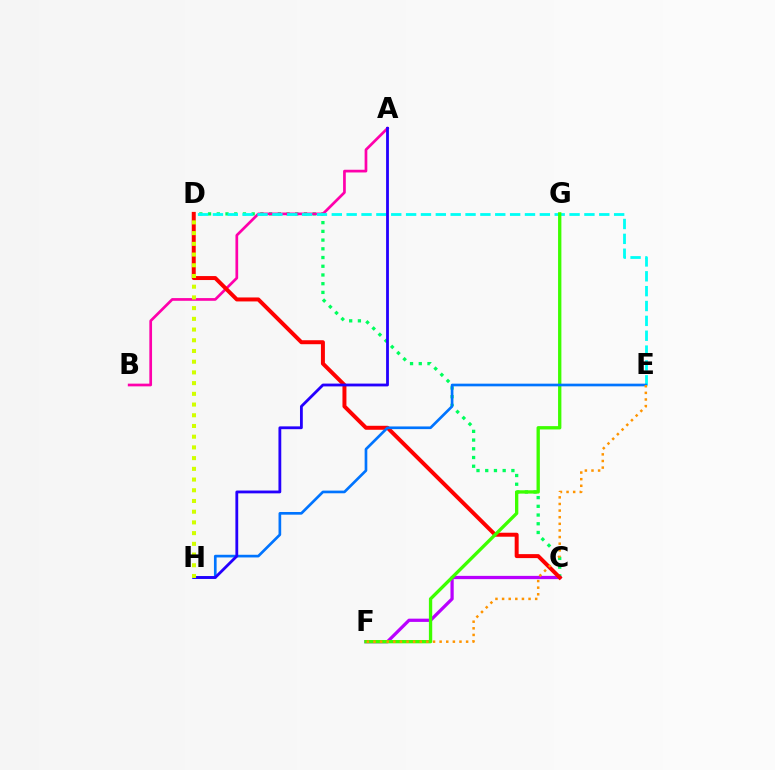{('C', 'D'): [{'color': '#00ff5c', 'line_style': 'dotted', 'thickness': 2.37}, {'color': '#ff0000', 'line_style': 'solid', 'thickness': 2.86}], ('A', 'B'): [{'color': '#ff00ac', 'line_style': 'solid', 'thickness': 1.95}], ('C', 'F'): [{'color': '#b900ff', 'line_style': 'solid', 'thickness': 2.34}], ('D', 'E'): [{'color': '#00fff6', 'line_style': 'dashed', 'thickness': 2.02}], ('F', 'G'): [{'color': '#3dff00', 'line_style': 'solid', 'thickness': 2.39}], ('E', 'H'): [{'color': '#0074ff', 'line_style': 'solid', 'thickness': 1.92}], ('A', 'H'): [{'color': '#2500ff', 'line_style': 'solid', 'thickness': 2.03}], ('E', 'F'): [{'color': '#ff9400', 'line_style': 'dotted', 'thickness': 1.8}], ('D', 'H'): [{'color': '#d1ff00', 'line_style': 'dotted', 'thickness': 2.91}]}